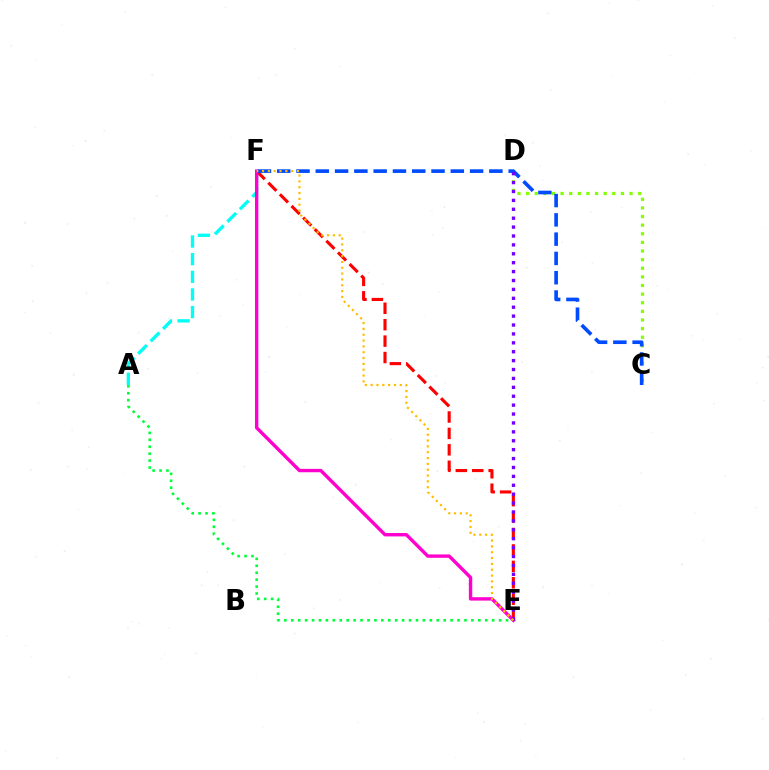{('A', 'F'): [{'color': '#00fff6', 'line_style': 'dashed', 'thickness': 2.4}], ('A', 'E'): [{'color': '#00ff39', 'line_style': 'dotted', 'thickness': 1.88}], ('E', 'F'): [{'color': '#ff0000', 'line_style': 'dashed', 'thickness': 2.23}, {'color': '#ff00cf', 'line_style': 'solid', 'thickness': 2.44}, {'color': '#ffbd00', 'line_style': 'dotted', 'thickness': 1.58}], ('C', 'D'): [{'color': '#84ff00', 'line_style': 'dotted', 'thickness': 2.34}], ('C', 'F'): [{'color': '#004bff', 'line_style': 'dashed', 'thickness': 2.62}], ('D', 'E'): [{'color': '#7200ff', 'line_style': 'dotted', 'thickness': 2.42}]}